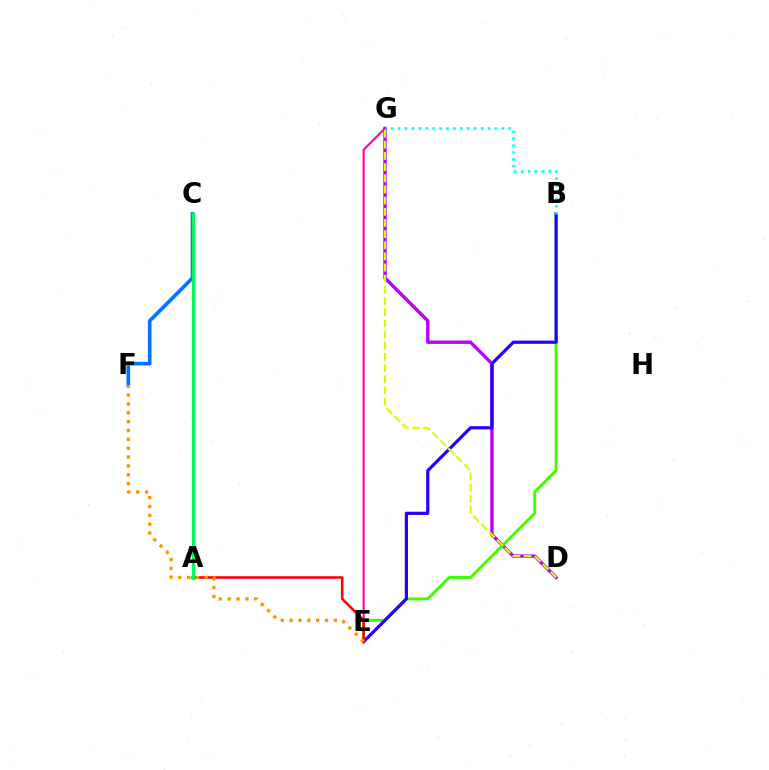{('E', 'G'): [{'color': '#ff00ac', 'line_style': 'solid', 'thickness': 1.5}], ('D', 'G'): [{'color': '#b900ff', 'line_style': 'solid', 'thickness': 2.43}, {'color': '#d1ff00', 'line_style': 'dashed', 'thickness': 1.52}], ('B', 'E'): [{'color': '#3dff00', 'line_style': 'solid', 'thickness': 2.13}, {'color': '#2500ff', 'line_style': 'solid', 'thickness': 2.3}], ('C', 'F'): [{'color': '#0074ff', 'line_style': 'solid', 'thickness': 2.62}], ('A', 'E'): [{'color': '#ff0000', 'line_style': 'solid', 'thickness': 1.83}], ('A', 'C'): [{'color': '#00ff5c', 'line_style': 'solid', 'thickness': 2.35}], ('E', 'F'): [{'color': '#ff9400', 'line_style': 'dotted', 'thickness': 2.41}], ('B', 'G'): [{'color': '#00fff6', 'line_style': 'dotted', 'thickness': 1.88}]}